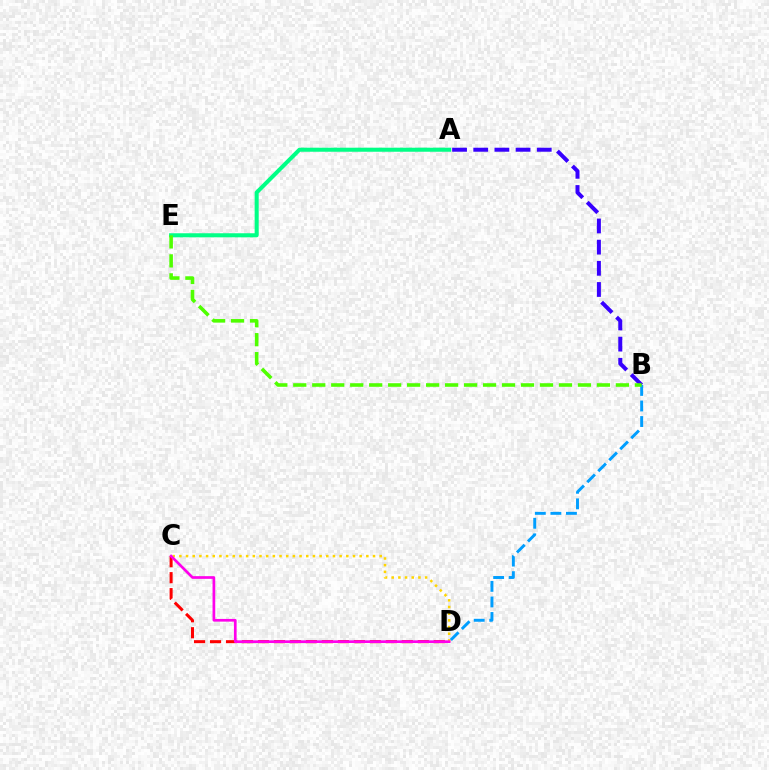{('C', 'D'): [{'color': '#ffd500', 'line_style': 'dotted', 'thickness': 1.81}, {'color': '#ff0000', 'line_style': 'dashed', 'thickness': 2.17}, {'color': '#ff00ed', 'line_style': 'solid', 'thickness': 1.94}], ('A', 'B'): [{'color': '#3700ff', 'line_style': 'dashed', 'thickness': 2.88}], ('A', 'E'): [{'color': '#00ff86', 'line_style': 'solid', 'thickness': 2.91}], ('B', 'D'): [{'color': '#009eff', 'line_style': 'dashed', 'thickness': 2.11}], ('B', 'E'): [{'color': '#4fff00', 'line_style': 'dashed', 'thickness': 2.58}]}